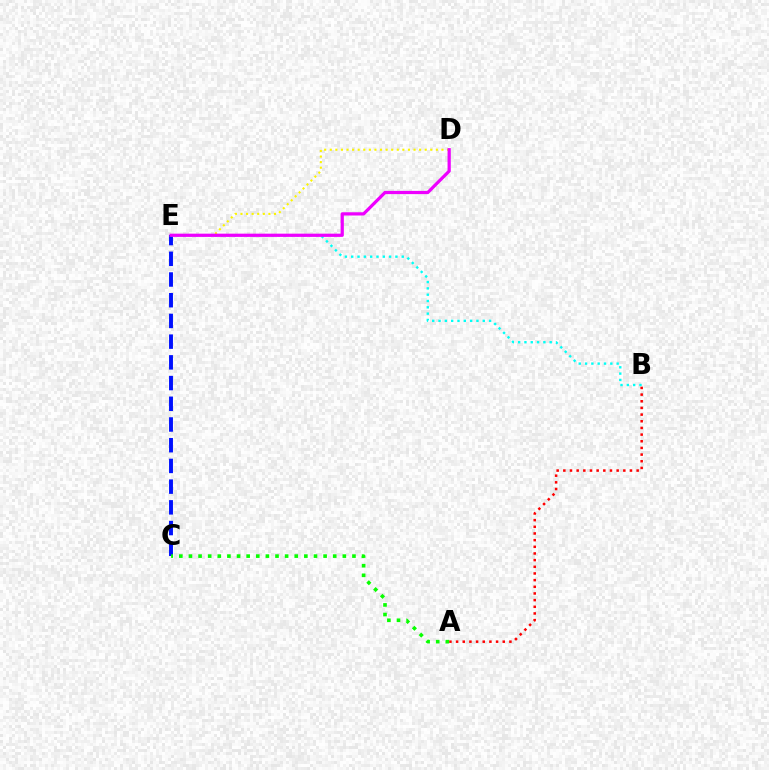{('A', 'B'): [{'color': '#ff0000', 'line_style': 'dotted', 'thickness': 1.81}], ('D', 'E'): [{'color': '#fcf500', 'line_style': 'dotted', 'thickness': 1.52}, {'color': '#ee00ff', 'line_style': 'solid', 'thickness': 2.33}], ('C', 'E'): [{'color': '#0010ff', 'line_style': 'dashed', 'thickness': 2.81}], ('B', 'E'): [{'color': '#00fff6', 'line_style': 'dotted', 'thickness': 1.72}], ('A', 'C'): [{'color': '#08ff00', 'line_style': 'dotted', 'thickness': 2.61}]}